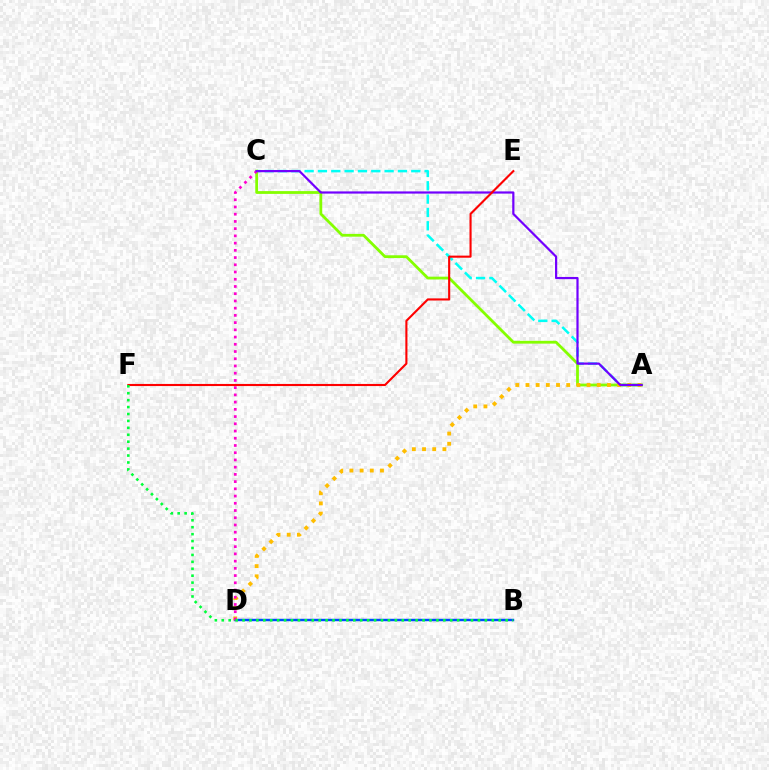{('A', 'C'): [{'color': '#00fff6', 'line_style': 'dashed', 'thickness': 1.81}, {'color': '#84ff00', 'line_style': 'solid', 'thickness': 2.01}, {'color': '#7200ff', 'line_style': 'solid', 'thickness': 1.59}], ('B', 'D'): [{'color': '#004bff', 'line_style': 'solid', 'thickness': 1.75}], ('A', 'D'): [{'color': '#ffbd00', 'line_style': 'dotted', 'thickness': 2.77}], ('C', 'D'): [{'color': '#ff00cf', 'line_style': 'dotted', 'thickness': 1.96}], ('E', 'F'): [{'color': '#ff0000', 'line_style': 'solid', 'thickness': 1.52}], ('B', 'F'): [{'color': '#00ff39', 'line_style': 'dotted', 'thickness': 1.88}]}